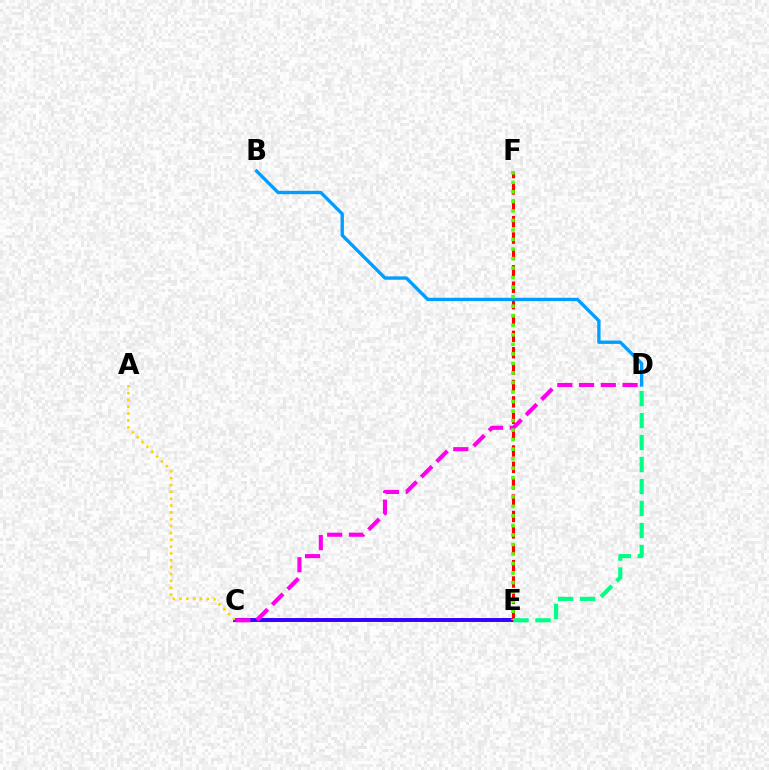{('C', 'E'): [{'color': '#3700ff', 'line_style': 'solid', 'thickness': 2.83}], ('E', 'F'): [{'color': '#ff0000', 'line_style': 'dashed', 'thickness': 2.23}, {'color': '#4fff00', 'line_style': 'dotted', 'thickness': 2.59}], ('A', 'C'): [{'color': '#ffd500', 'line_style': 'dotted', 'thickness': 1.86}], ('B', 'D'): [{'color': '#009eff', 'line_style': 'solid', 'thickness': 2.42}], ('C', 'D'): [{'color': '#ff00ed', 'line_style': 'dashed', 'thickness': 2.96}], ('D', 'E'): [{'color': '#00ff86', 'line_style': 'dashed', 'thickness': 2.99}]}